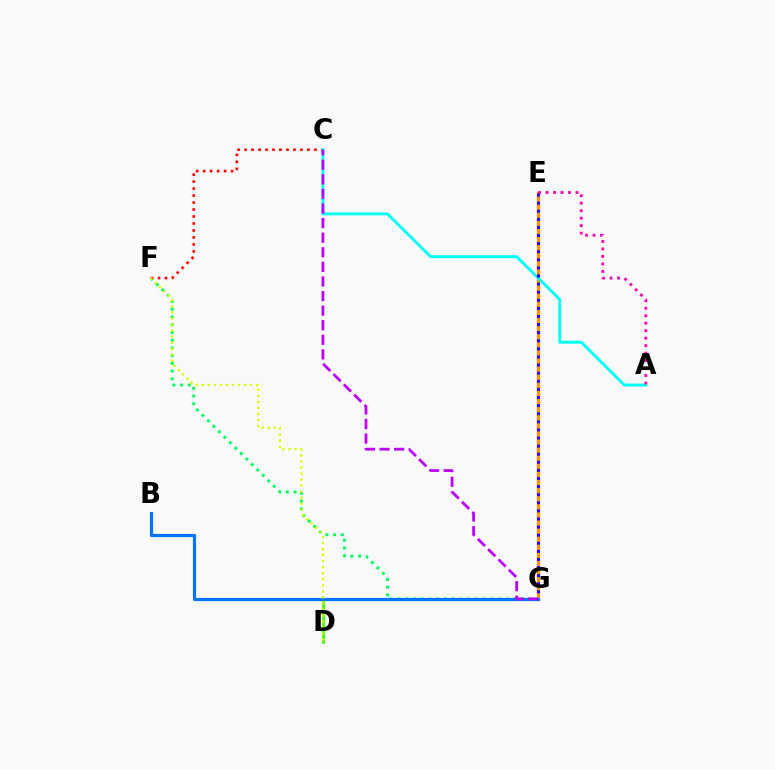{('D', 'G'): [{'color': '#3dff00', 'line_style': 'solid', 'thickness': 1.93}], ('E', 'G'): [{'color': '#ff9400', 'line_style': 'solid', 'thickness': 2.36}, {'color': '#2500ff', 'line_style': 'dotted', 'thickness': 2.2}], ('F', 'G'): [{'color': '#00ff5c', 'line_style': 'dotted', 'thickness': 2.1}], ('C', 'F'): [{'color': '#ff0000', 'line_style': 'dotted', 'thickness': 1.9}], ('A', 'C'): [{'color': '#00fff6', 'line_style': 'solid', 'thickness': 2.08}], ('B', 'G'): [{'color': '#0074ff', 'line_style': 'solid', 'thickness': 2.28}], ('A', 'E'): [{'color': '#ff00ac', 'line_style': 'dotted', 'thickness': 2.03}], ('D', 'F'): [{'color': '#d1ff00', 'line_style': 'dotted', 'thickness': 1.64}], ('C', 'G'): [{'color': '#b900ff', 'line_style': 'dashed', 'thickness': 1.98}]}